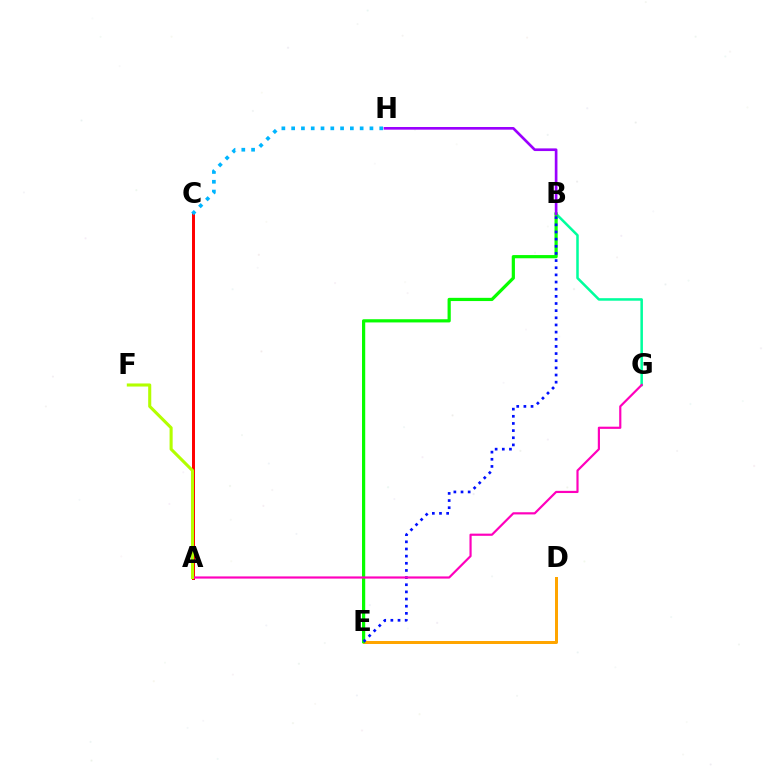{('D', 'E'): [{'color': '#ffa500', 'line_style': 'solid', 'thickness': 2.16}], ('A', 'C'): [{'color': '#ff0000', 'line_style': 'solid', 'thickness': 2.14}], ('B', 'G'): [{'color': '#00ff9d', 'line_style': 'solid', 'thickness': 1.82}], ('B', 'E'): [{'color': '#08ff00', 'line_style': 'solid', 'thickness': 2.31}, {'color': '#0010ff', 'line_style': 'dotted', 'thickness': 1.94}], ('C', 'H'): [{'color': '#00b5ff', 'line_style': 'dotted', 'thickness': 2.66}], ('B', 'H'): [{'color': '#9b00ff', 'line_style': 'solid', 'thickness': 1.92}], ('A', 'G'): [{'color': '#ff00bd', 'line_style': 'solid', 'thickness': 1.57}], ('A', 'F'): [{'color': '#b3ff00', 'line_style': 'solid', 'thickness': 2.22}]}